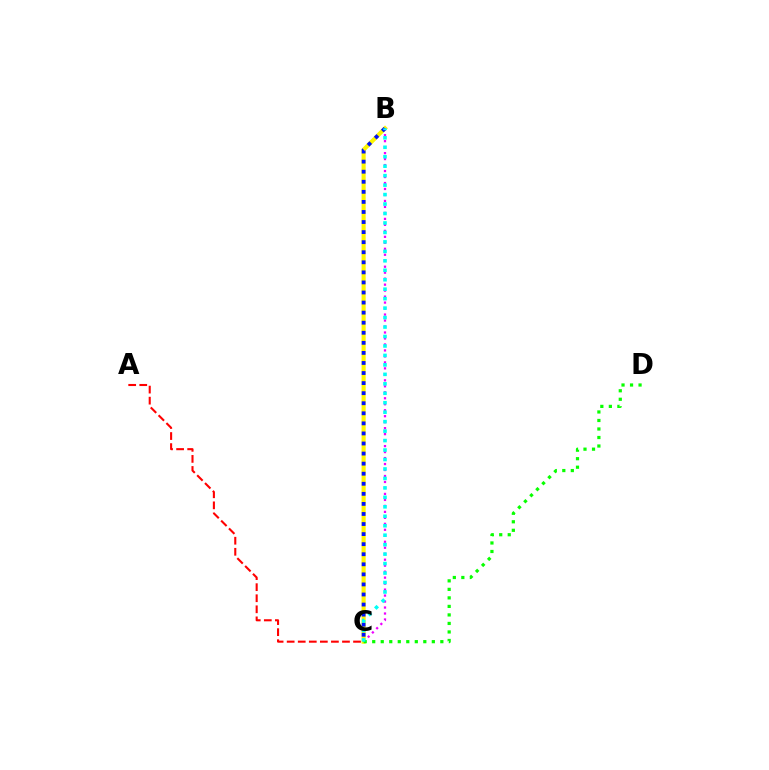{('B', 'C'): [{'color': '#fcf500', 'line_style': 'solid', 'thickness': 2.95}, {'color': '#ee00ff', 'line_style': 'dotted', 'thickness': 1.62}, {'color': '#0010ff', 'line_style': 'dotted', 'thickness': 2.74}, {'color': '#00fff6', 'line_style': 'dotted', 'thickness': 2.57}], ('A', 'C'): [{'color': '#ff0000', 'line_style': 'dashed', 'thickness': 1.5}], ('C', 'D'): [{'color': '#08ff00', 'line_style': 'dotted', 'thickness': 2.31}]}